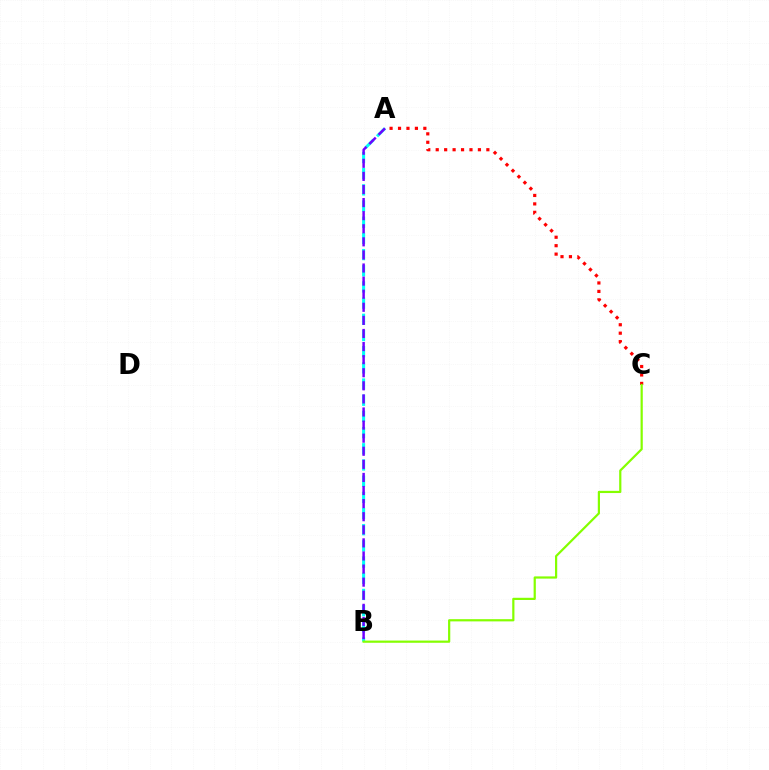{('A', 'B'): [{'color': '#00fff6', 'line_style': 'dashed', 'thickness': 2.2}, {'color': '#7200ff', 'line_style': 'dashed', 'thickness': 1.78}], ('A', 'C'): [{'color': '#ff0000', 'line_style': 'dotted', 'thickness': 2.29}], ('B', 'C'): [{'color': '#84ff00', 'line_style': 'solid', 'thickness': 1.59}]}